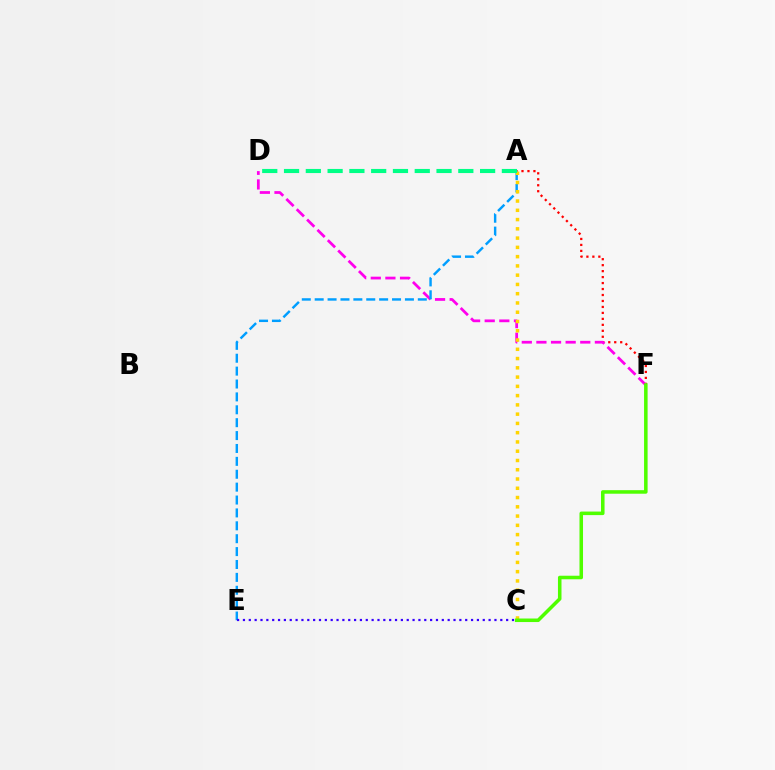{('A', 'F'): [{'color': '#ff0000', 'line_style': 'dotted', 'thickness': 1.62}], ('D', 'F'): [{'color': '#ff00ed', 'line_style': 'dashed', 'thickness': 1.99}], ('A', 'E'): [{'color': '#009eff', 'line_style': 'dashed', 'thickness': 1.75}], ('C', 'E'): [{'color': '#3700ff', 'line_style': 'dotted', 'thickness': 1.59}], ('A', 'C'): [{'color': '#ffd500', 'line_style': 'dotted', 'thickness': 2.52}], ('A', 'D'): [{'color': '#00ff86', 'line_style': 'dashed', 'thickness': 2.96}], ('C', 'F'): [{'color': '#4fff00', 'line_style': 'solid', 'thickness': 2.55}]}